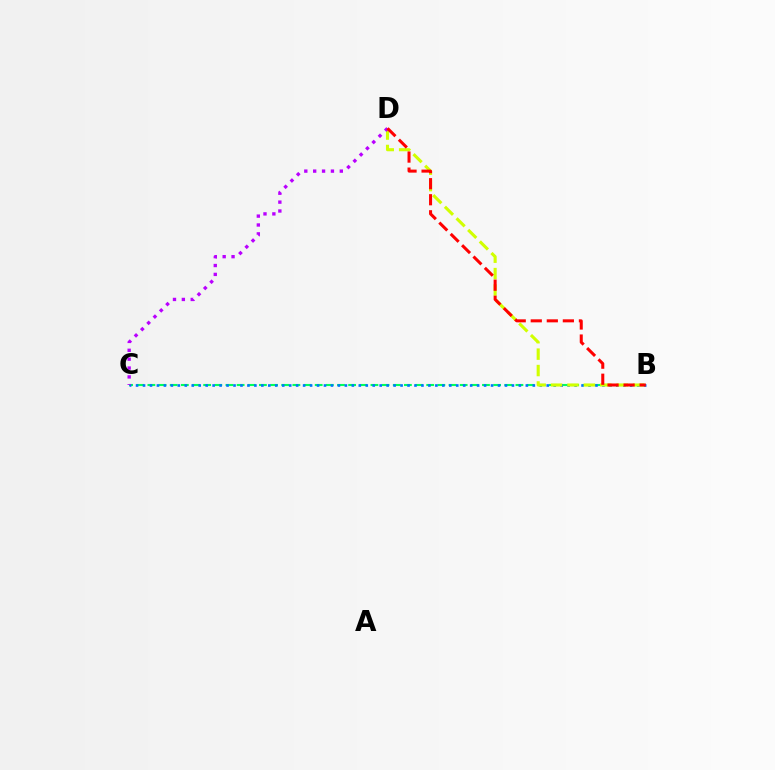{('B', 'C'): [{'color': '#00ff5c', 'line_style': 'dashed', 'thickness': 1.52}, {'color': '#0074ff', 'line_style': 'dotted', 'thickness': 1.89}], ('B', 'D'): [{'color': '#d1ff00', 'line_style': 'dashed', 'thickness': 2.23}, {'color': '#ff0000', 'line_style': 'dashed', 'thickness': 2.18}], ('C', 'D'): [{'color': '#b900ff', 'line_style': 'dotted', 'thickness': 2.41}]}